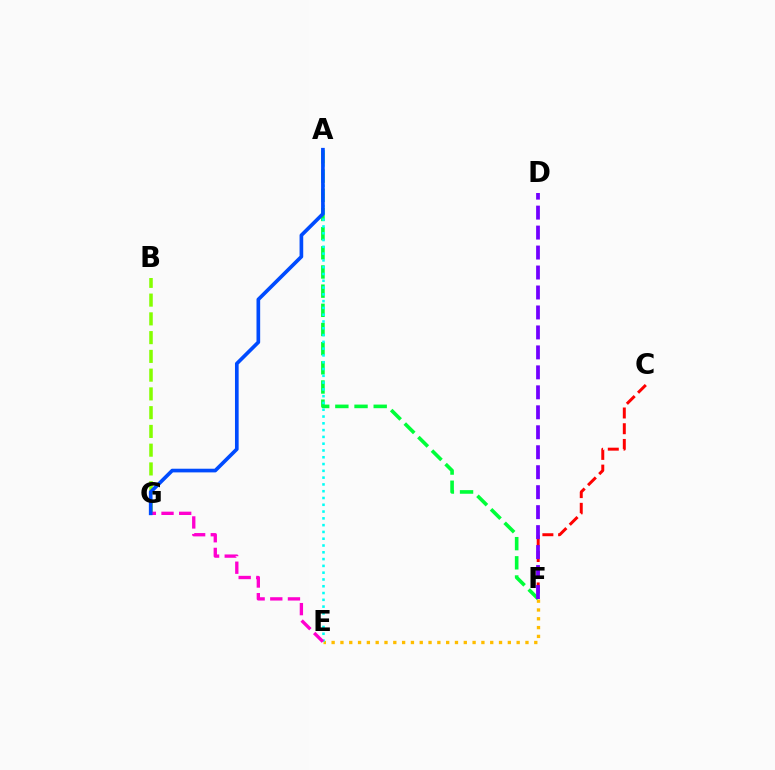{('C', 'F'): [{'color': '#ff0000', 'line_style': 'dashed', 'thickness': 2.14}], ('E', 'F'): [{'color': '#ffbd00', 'line_style': 'dotted', 'thickness': 2.39}], ('A', 'F'): [{'color': '#00ff39', 'line_style': 'dashed', 'thickness': 2.6}], ('A', 'E'): [{'color': '#00fff6', 'line_style': 'dotted', 'thickness': 1.84}], ('B', 'G'): [{'color': '#84ff00', 'line_style': 'dashed', 'thickness': 2.55}], ('D', 'F'): [{'color': '#7200ff', 'line_style': 'dashed', 'thickness': 2.71}], ('E', 'G'): [{'color': '#ff00cf', 'line_style': 'dashed', 'thickness': 2.4}], ('A', 'G'): [{'color': '#004bff', 'line_style': 'solid', 'thickness': 2.64}]}